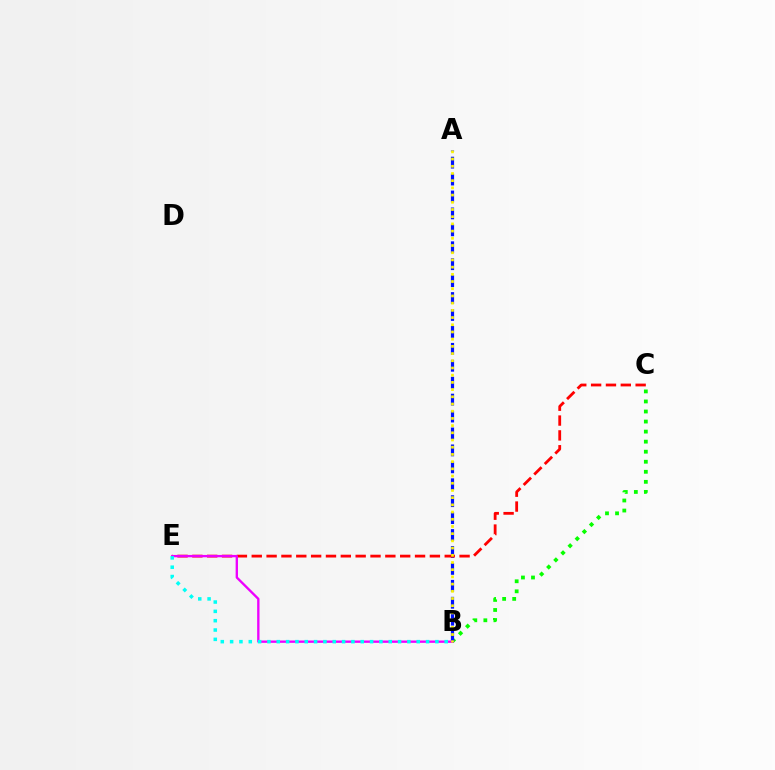{('B', 'C'): [{'color': '#08ff00', 'line_style': 'dotted', 'thickness': 2.73}], ('A', 'B'): [{'color': '#0010ff', 'line_style': 'dashed', 'thickness': 2.3}, {'color': '#fcf500', 'line_style': 'dotted', 'thickness': 1.96}], ('C', 'E'): [{'color': '#ff0000', 'line_style': 'dashed', 'thickness': 2.02}], ('B', 'E'): [{'color': '#ee00ff', 'line_style': 'solid', 'thickness': 1.69}, {'color': '#00fff6', 'line_style': 'dotted', 'thickness': 2.54}]}